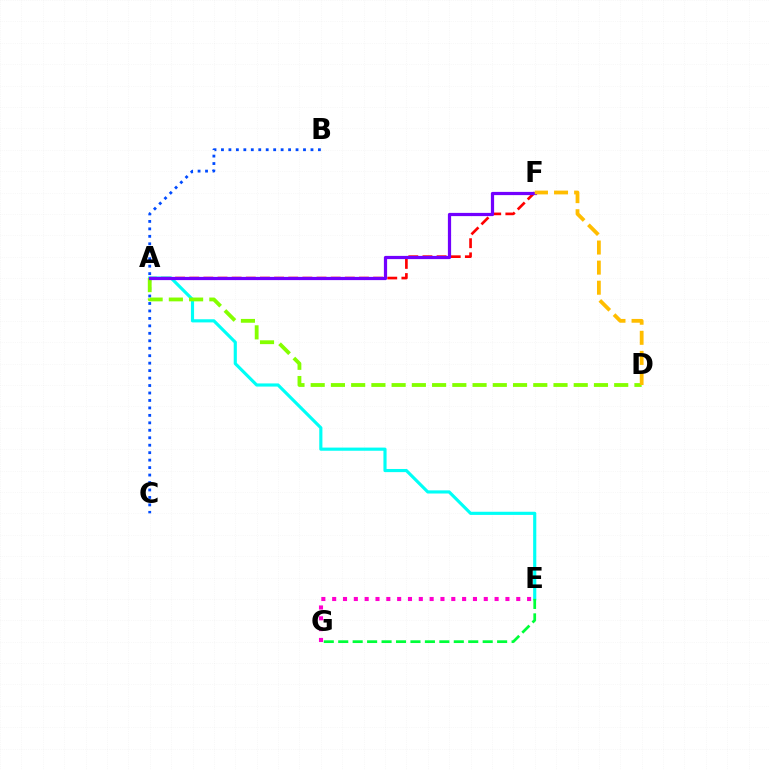{('B', 'C'): [{'color': '#004bff', 'line_style': 'dotted', 'thickness': 2.03}], ('E', 'G'): [{'color': '#ff00cf', 'line_style': 'dotted', 'thickness': 2.94}, {'color': '#00ff39', 'line_style': 'dashed', 'thickness': 1.96}], ('A', 'F'): [{'color': '#ff0000', 'line_style': 'dashed', 'thickness': 1.92}, {'color': '#7200ff', 'line_style': 'solid', 'thickness': 2.32}], ('A', 'E'): [{'color': '#00fff6', 'line_style': 'solid', 'thickness': 2.27}], ('A', 'D'): [{'color': '#84ff00', 'line_style': 'dashed', 'thickness': 2.75}], ('D', 'F'): [{'color': '#ffbd00', 'line_style': 'dashed', 'thickness': 2.73}]}